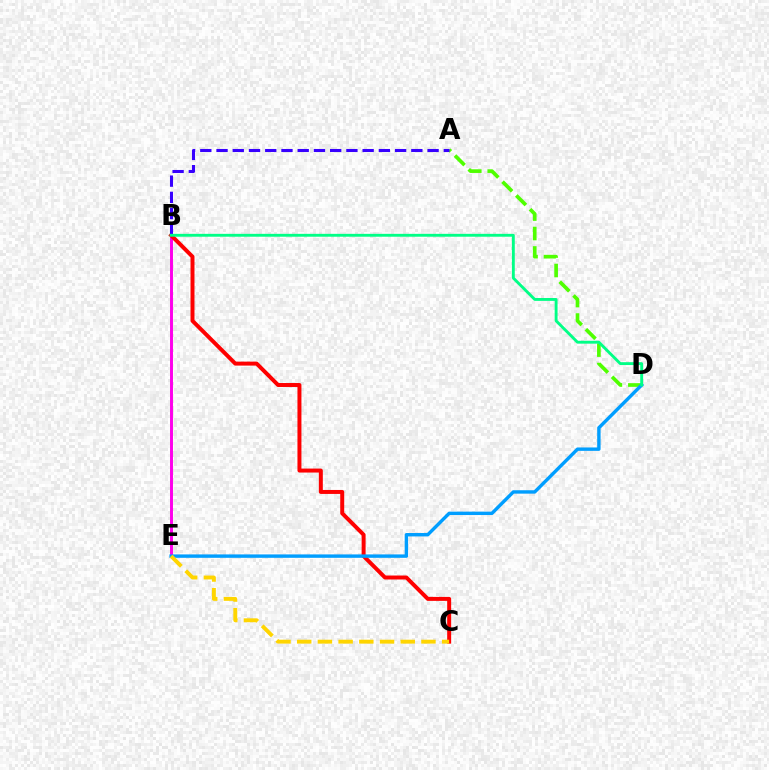{('B', 'E'): [{'color': '#ff00ed', 'line_style': 'solid', 'thickness': 2.13}], ('A', 'D'): [{'color': '#4fff00', 'line_style': 'dashed', 'thickness': 2.64}], ('B', 'C'): [{'color': '#ff0000', 'line_style': 'solid', 'thickness': 2.86}], ('D', 'E'): [{'color': '#009eff', 'line_style': 'solid', 'thickness': 2.45}], ('A', 'B'): [{'color': '#3700ff', 'line_style': 'dashed', 'thickness': 2.21}], ('C', 'E'): [{'color': '#ffd500', 'line_style': 'dashed', 'thickness': 2.81}], ('B', 'D'): [{'color': '#00ff86', 'line_style': 'solid', 'thickness': 2.07}]}